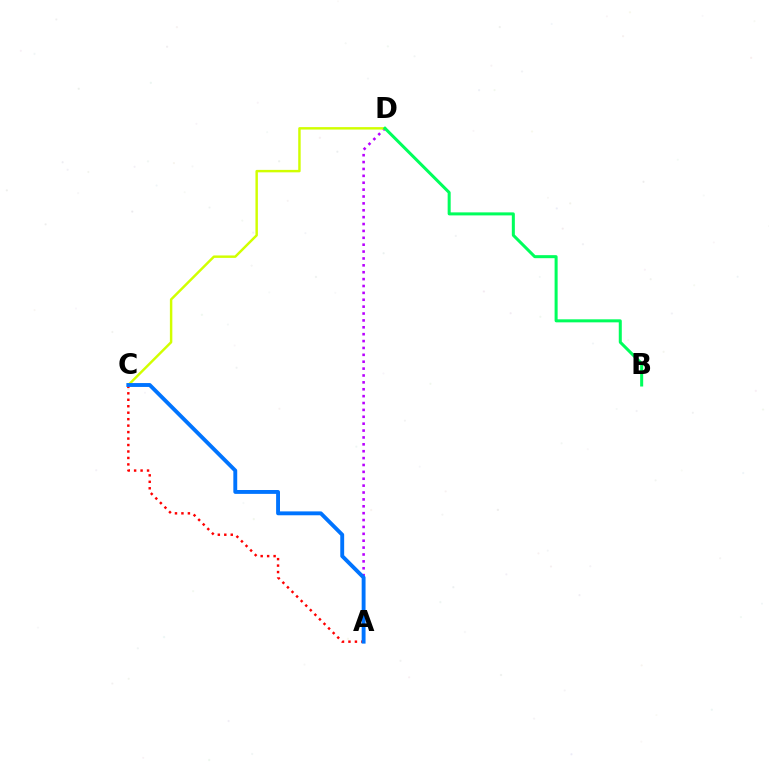{('A', 'D'): [{'color': '#b900ff', 'line_style': 'dotted', 'thickness': 1.87}], ('A', 'C'): [{'color': '#ff0000', 'line_style': 'dotted', 'thickness': 1.76}, {'color': '#0074ff', 'line_style': 'solid', 'thickness': 2.79}], ('C', 'D'): [{'color': '#d1ff00', 'line_style': 'solid', 'thickness': 1.76}], ('B', 'D'): [{'color': '#00ff5c', 'line_style': 'solid', 'thickness': 2.18}]}